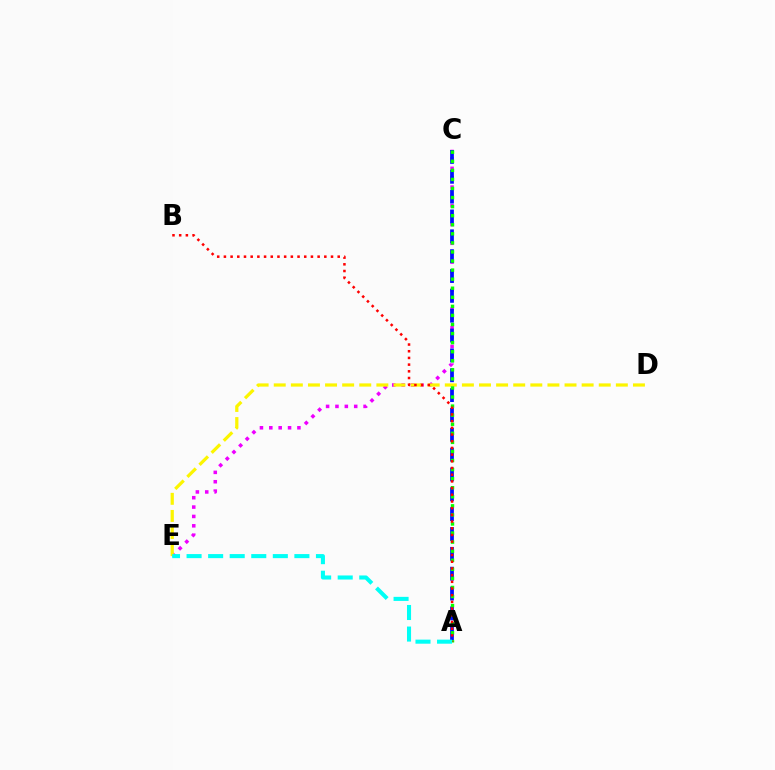{('C', 'E'): [{'color': '#ee00ff', 'line_style': 'dotted', 'thickness': 2.55}], ('A', 'C'): [{'color': '#0010ff', 'line_style': 'dashed', 'thickness': 2.7}, {'color': '#08ff00', 'line_style': 'dotted', 'thickness': 2.46}], ('D', 'E'): [{'color': '#fcf500', 'line_style': 'dashed', 'thickness': 2.32}], ('A', 'B'): [{'color': '#ff0000', 'line_style': 'dotted', 'thickness': 1.82}], ('A', 'E'): [{'color': '#00fff6', 'line_style': 'dashed', 'thickness': 2.93}]}